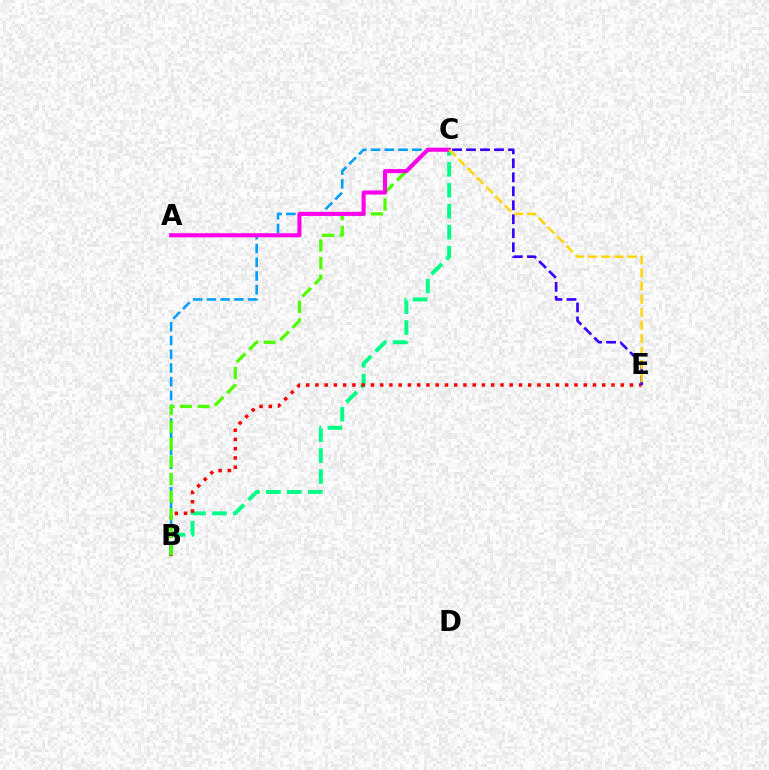{('B', 'C'): [{'color': '#00ff86', 'line_style': 'dashed', 'thickness': 2.85}, {'color': '#009eff', 'line_style': 'dashed', 'thickness': 1.87}, {'color': '#4fff00', 'line_style': 'dashed', 'thickness': 2.38}], ('B', 'E'): [{'color': '#ff0000', 'line_style': 'dotted', 'thickness': 2.51}], ('C', 'E'): [{'color': '#3700ff', 'line_style': 'dashed', 'thickness': 1.9}, {'color': '#ffd500', 'line_style': 'dashed', 'thickness': 1.78}], ('A', 'C'): [{'color': '#ff00ed', 'line_style': 'solid', 'thickness': 2.93}]}